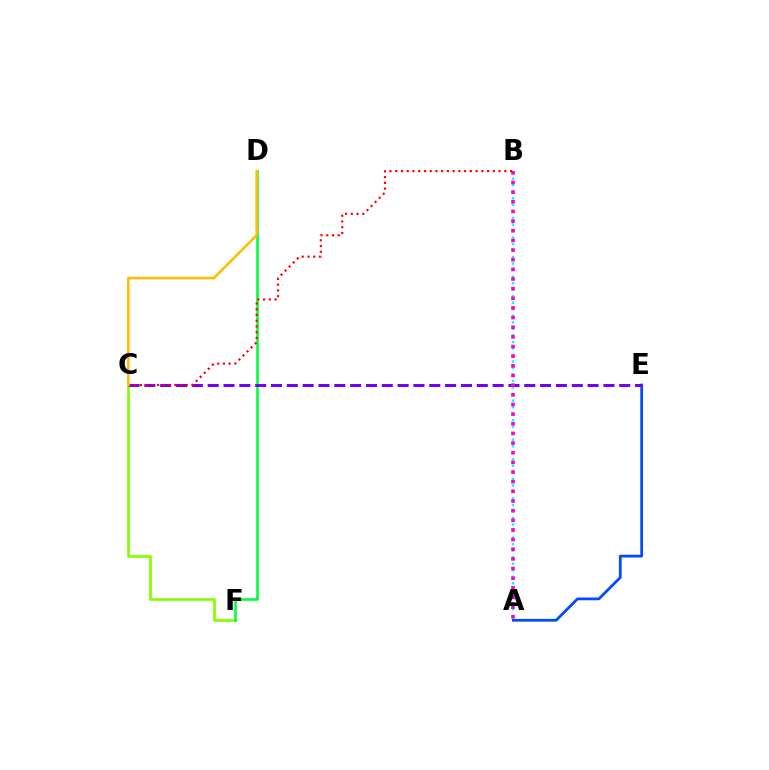{('C', 'F'): [{'color': '#84ff00', 'line_style': 'solid', 'thickness': 1.94}], ('D', 'F'): [{'color': '#00ff39', 'line_style': 'solid', 'thickness': 1.86}], ('A', 'B'): [{'color': '#00fff6', 'line_style': 'dotted', 'thickness': 1.77}, {'color': '#ff00cf', 'line_style': 'dotted', 'thickness': 2.62}], ('A', 'E'): [{'color': '#004bff', 'line_style': 'solid', 'thickness': 1.98}], ('C', 'E'): [{'color': '#7200ff', 'line_style': 'dashed', 'thickness': 2.15}], ('B', 'C'): [{'color': '#ff0000', 'line_style': 'dotted', 'thickness': 1.56}], ('C', 'D'): [{'color': '#ffbd00', 'line_style': 'solid', 'thickness': 1.86}]}